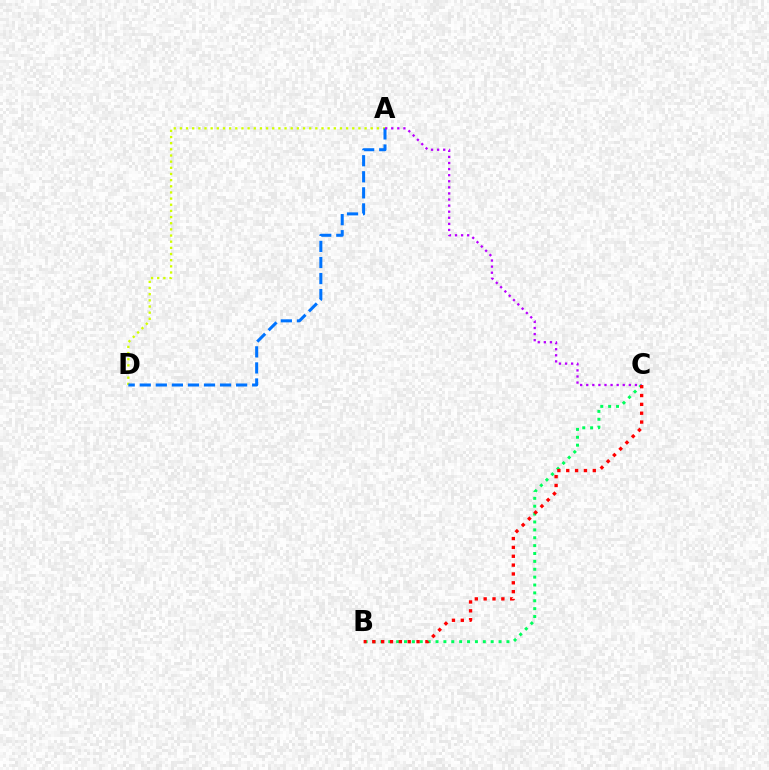{('A', 'D'): [{'color': '#d1ff00', 'line_style': 'dotted', 'thickness': 1.67}, {'color': '#0074ff', 'line_style': 'dashed', 'thickness': 2.18}], ('B', 'C'): [{'color': '#00ff5c', 'line_style': 'dotted', 'thickness': 2.14}, {'color': '#ff0000', 'line_style': 'dotted', 'thickness': 2.4}], ('A', 'C'): [{'color': '#b900ff', 'line_style': 'dotted', 'thickness': 1.65}]}